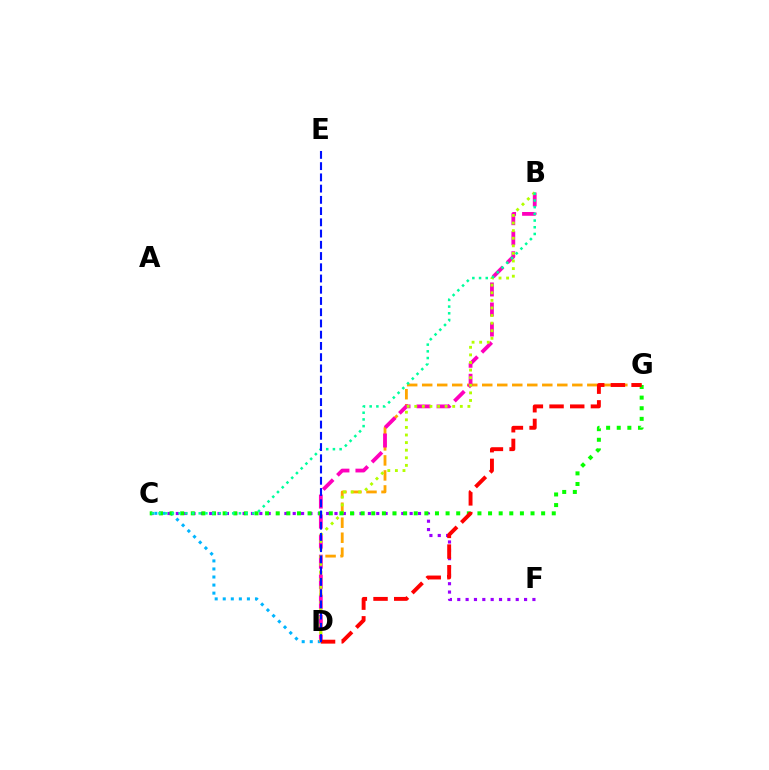{('C', 'F'): [{'color': '#9b00ff', 'line_style': 'dotted', 'thickness': 2.27}], ('C', 'D'): [{'color': '#00b5ff', 'line_style': 'dotted', 'thickness': 2.19}], ('D', 'G'): [{'color': '#ffa500', 'line_style': 'dashed', 'thickness': 2.04}, {'color': '#ff0000', 'line_style': 'dashed', 'thickness': 2.81}], ('B', 'D'): [{'color': '#ff00bd', 'line_style': 'dashed', 'thickness': 2.72}, {'color': '#b3ff00', 'line_style': 'dotted', 'thickness': 2.06}], ('C', 'G'): [{'color': '#08ff00', 'line_style': 'dotted', 'thickness': 2.88}], ('B', 'C'): [{'color': '#00ff9d', 'line_style': 'dotted', 'thickness': 1.82}], ('D', 'E'): [{'color': '#0010ff', 'line_style': 'dashed', 'thickness': 1.53}]}